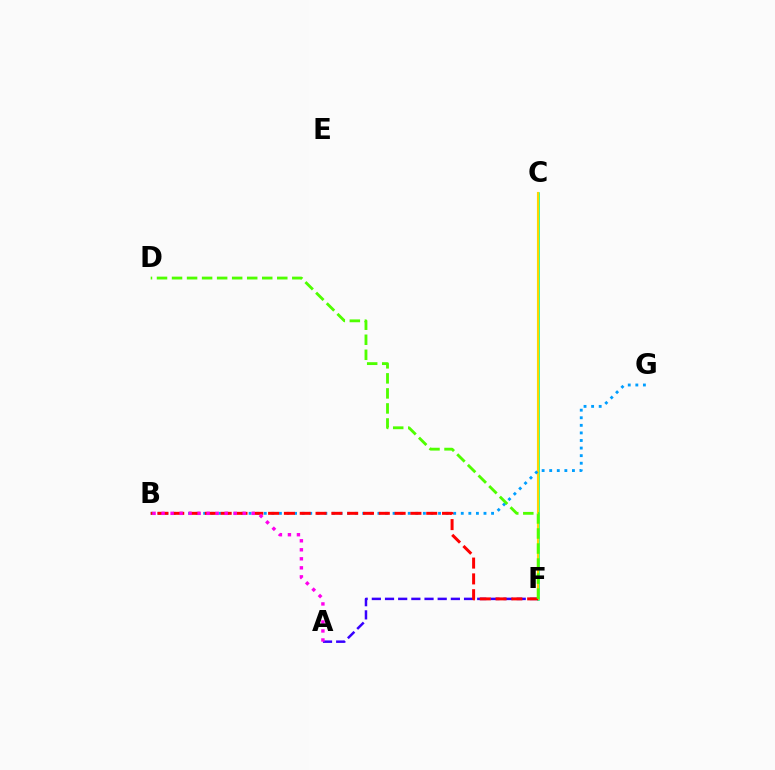{('A', 'F'): [{'color': '#3700ff', 'line_style': 'dashed', 'thickness': 1.79}], ('C', 'F'): [{'color': '#00ff86', 'line_style': 'solid', 'thickness': 1.83}, {'color': '#ffd500', 'line_style': 'solid', 'thickness': 1.54}], ('B', 'G'): [{'color': '#009eff', 'line_style': 'dotted', 'thickness': 2.06}], ('B', 'F'): [{'color': '#ff0000', 'line_style': 'dashed', 'thickness': 2.15}], ('A', 'B'): [{'color': '#ff00ed', 'line_style': 'dotted', 'thickness': 2.45}], ('D', 'F'): [{'color': '#4fff00', 'line_style': 'dashed', 'thickness': 2.04}]}